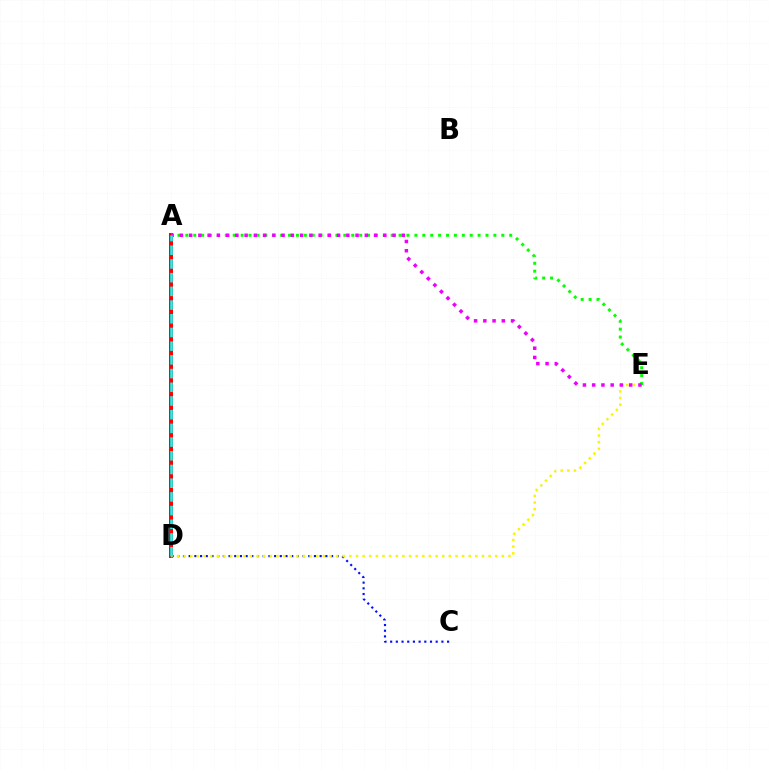{('C', 'D'): [{'color': '#0010ff', 'line_style': 'dotted', 'thickness': 1.55}], ('A', 'D'): [{'color': '#ff0000', 'line_style': 'solid', 'thickness': 2.86}, {'color': '#00fff6', 'line_style': 'dashed', 'thickness': 1.86}], ('D', 'E'): [{'color': '#fcf500', 'line_style': 'dotted', 'thickness': 1.8}], ('A', 'E'): [{'color': '#08ff00', 'line_style': 'dotted', 'thickness': 2.15}, {'color': '#ee00ff', 'line_style': 'dotted', 'thickness': 2.51}]}